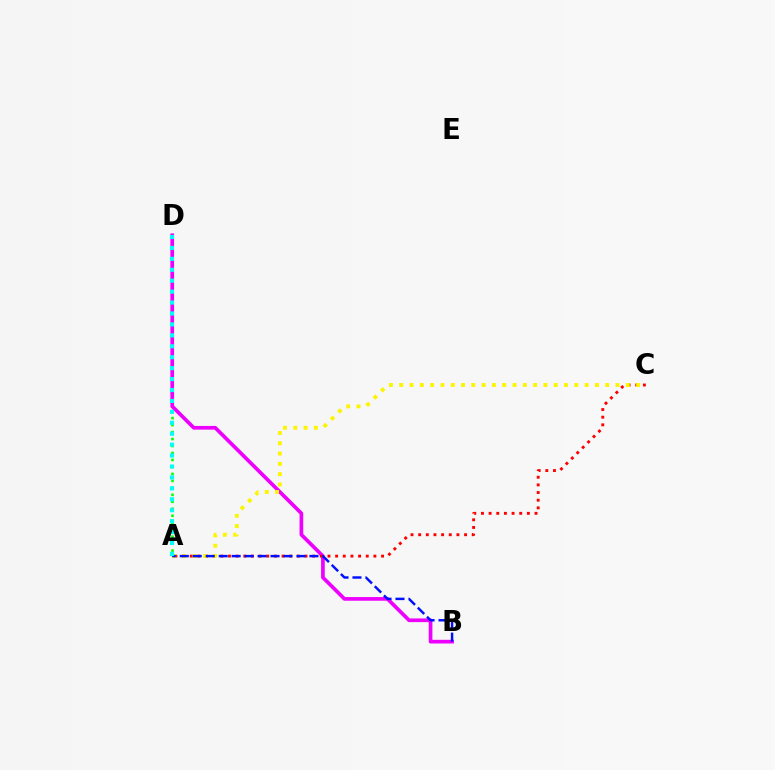{('A', 'D'): [{'color': '#08ff00', 'line_style': 'dotted', 'thickness': 1.89}, {'color': '#00fff6', 'line_style': 'dotted', 'thickness': 2.97}], ('B', 'D'): [{'color': '#ee00ff', 'line_style': 'solid', 'thickness': 2.65}], ('A', 'C'): [{'color': '#ff0000', 'line_style': 'dotted', 'thickness': 2.08}, {'color': '#fcf500', 'line_style': 'dotted', 'thickness': 2.8}], ('A', 'B'): [{'color': '#0010ff', 'line_style': 'dashed', 'thickness': 1.76}]}